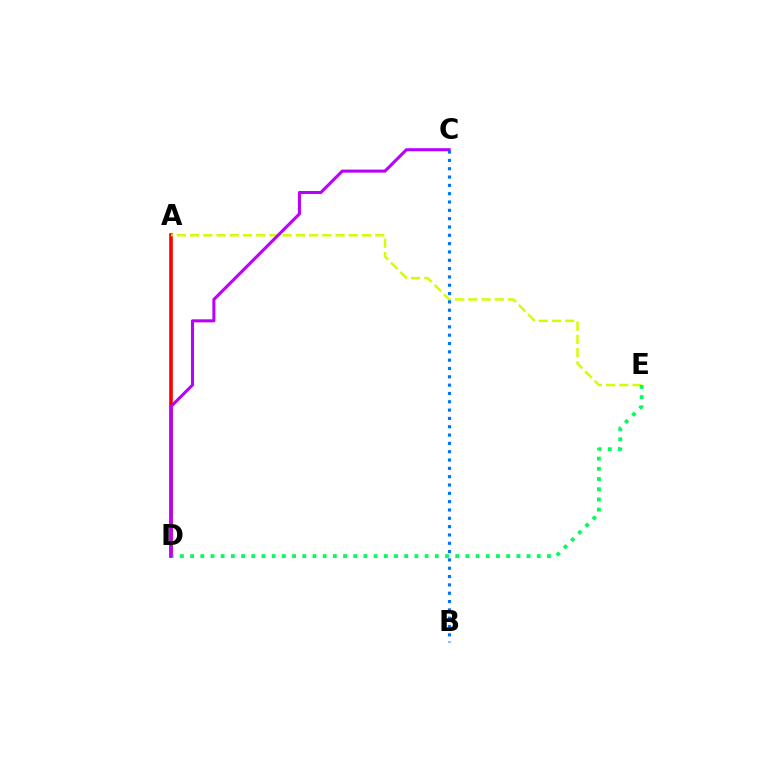{('A', 'D'): [{'color': '#ff0000', 'line_style': 'solid', 'thickness': 2.61}], ('A', 'E'): [{'color': '#d1ff00', 'line_style': 'dashed', 'thickness': 1.8}], ('D', 'E'): [{'color': '#00ff5c', 'line_style': 'dotted', 'thickness': 2.77}], ('C', 'D'): [{'color': '#b900ff', 'line_style': 'solid', 'thickness': 2.19}], ('B', 'C'): [{'color': '#0074ff', 'line_style': 'dotted', 'thickness': 2.26}]}